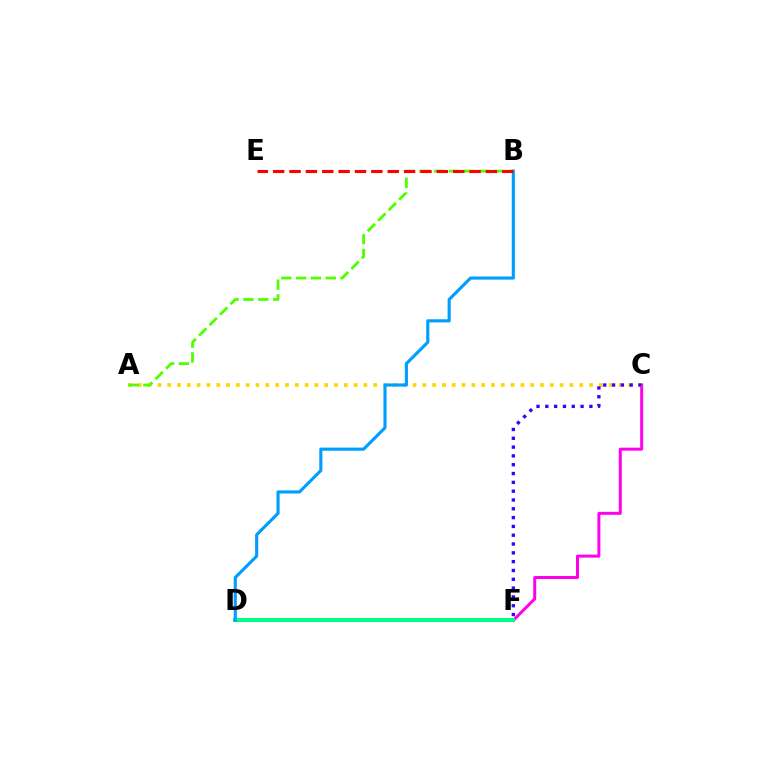{('C', 'F'): [{'color': '#ff00ed', 'line_style': 'solid', 'thickness': 2.15}, {'color': '#3700ff', 'line_style': 'dotted', 'thickness': 2.39}], ('D', 'F'): [{'color': '#00ff86', 'line_style': 'solid', 'thickness': 2.89}], ('A', 'C'): [{'color': '#ffd500', 'line_style': 'dotted', 'thickness': 2.67}], ('B', 'D'): [{'color': '#009eff', 'line_style': 'solid', 'thickness': 2.25}], ('A', 'B'): [{'color': '#4fff00', 'line_style': 'dashed', 'thickness': 2.01}], ('B', 'E'): [{'color': '#ff0000', 'line_style': 'dashed', 'thickness': 2.22}]}